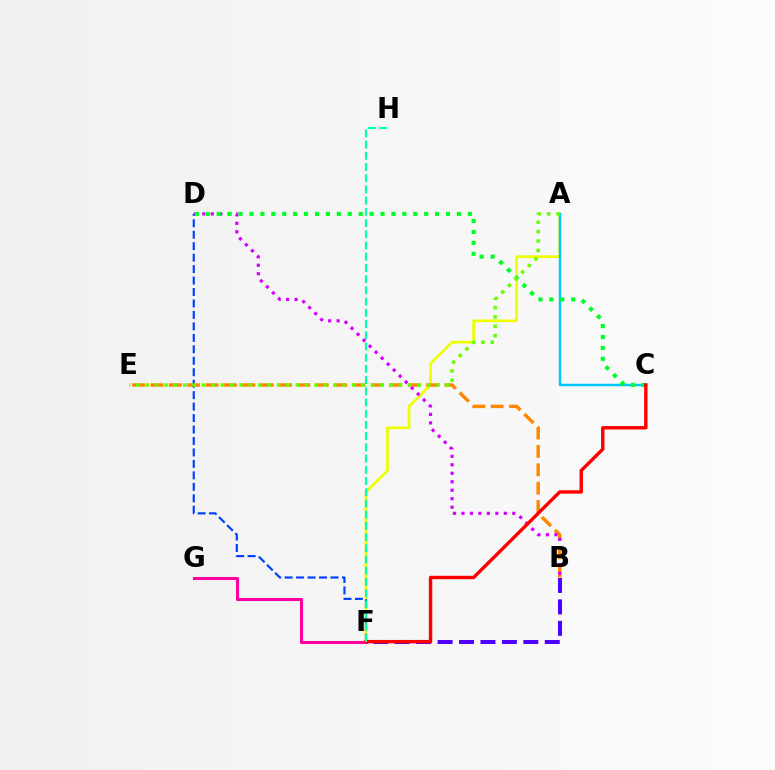{('A', 'F'): [{'color': '#eeff00', 'line_style': 'solid', 'thickness': 1.94}], ('B', 'E'): [{'color': '#ff8800', 'line_style': 'dashed', 'thickness': 2.5}], ('B', 'F'): [{'color': '#4f00ff', 'line_style': 'dashed', 'thickness': 2.91}], ('F', 'G'): [{'color': '#ff00a0', 'line_style': 'solid', 'thickness': 2.2}], ('B', 'D'): [{'color': '#d600ff', 'line_style': 'dotted', 'thickness': 2.3}], ('D', 'F'): [{'color': '#003fff', 'line_style': 'dashed', 'thickness': 1.56}], ('A', 'C'): [{'color': '#00c7ff', 'line_style': 'solid', 'thickness': 1.77}], ('C', 'D'): [{'color': '#00ff27', 'line_style': 'dotted', 'thickness': 2.97}], ('C', 'F'): [{'color': '#ff0000', 'line_style': 'solid', 'thickness': 2.45}], ('F', 'H'): [{'color': '#00ffaf', 'line_style': 'dashed', 'thickness': 1.52}], ('A', 'E'): [{'color': '#66ff00', 'line_style': 'dotted', 'thickness': 2.55}]}